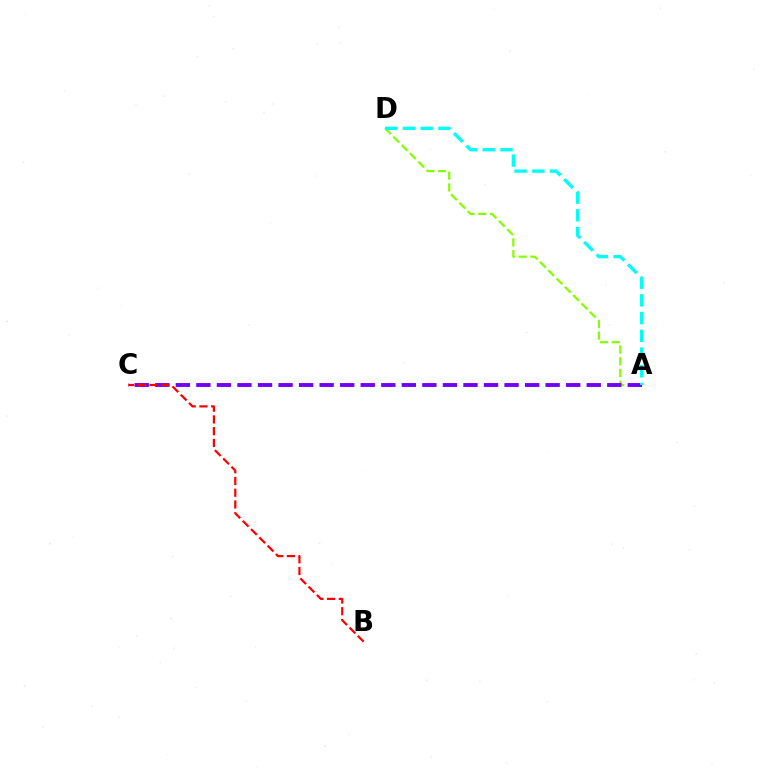{('A', 'D'): [{'color': '#84ff00', 'line_style': 'dashed', 'thickness': 1.6}, {'color': '#00fff6', 'line_style': 'dashed', 'thickness': 2.41}], ('A', 'C'): [{'color': '#7200ff', 'line_style': 'dashed', 'thickness': 2.79}], ('B', 'C'): [{'color': '#ff0000', 'line_style': 'dashed', 'thickness': 1.59}]}